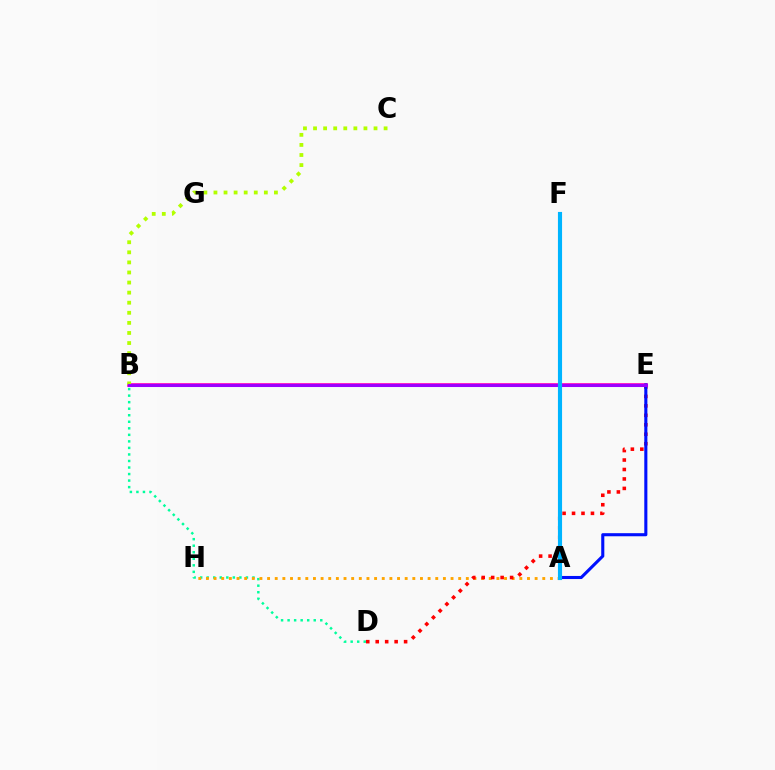{('B', 'E'): [{'color': '#ff00bd', 'line_style': 'solid', 'thickness': 2.66}, {'color': '#9b00ff', 'line_style': 'solid', 'thickness': 2.19}], ('B', 'C'): [{'color': '#b3ff00', 'line_style': 'dotted', 'thickness': 2.74}], ('B', 'D'): [{'color': '#00ff9d', 'line_style': 'dotted', 'thickness': 1.78}], ('A', 'F'): [{'color': '#08ff00', 'line_style': 'dotted', 'thickness': 2.13}, {'color': '#00b5ff', 'line_style': 'solid', 'thickness': 2.97}], ('A', 'H'): [{'color': '#ffa500', 'line_style': 'dotted', 'thickness': 2.08}], ('D', 'E'): [{'color': '#ff0000', 'line_style': 'dotted', 'thickness': 2.57}], ('A', 'E'): [{'color': '#0010ff', 'line_style': 'solid', 'thickness': 2.22}]}